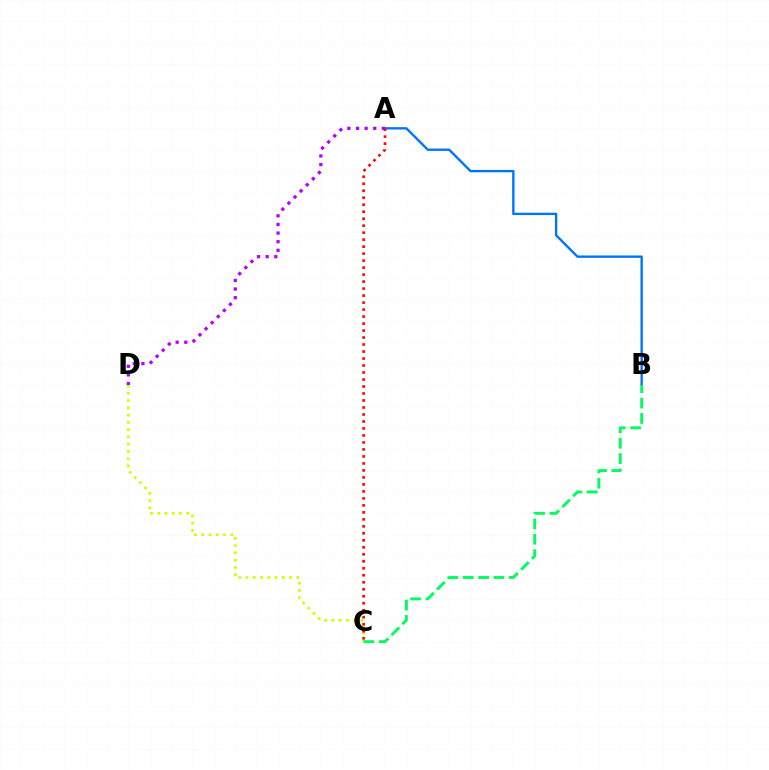{('C', 'D'): [{'color': '#d1ff00', 'line_style': 'dotted', 'thickness': 1.97}], ('A', 'B'): [{'color': '#0074ff', 'line_style': 'solid', 'thickness': 1.71}], ('B', 'C'): [{'color': '#00ff5c', 'line_style': 'dashed', 'thickness': 2.09}], ('A', 'C'): [{'color': '#ff0000', 'line_style': 'dotted', 'thickness': 1.9}], ('A', 'D'): [{'color': '#b900ff', 'line_style': 'dotted', 'thickness': 2.34}]}